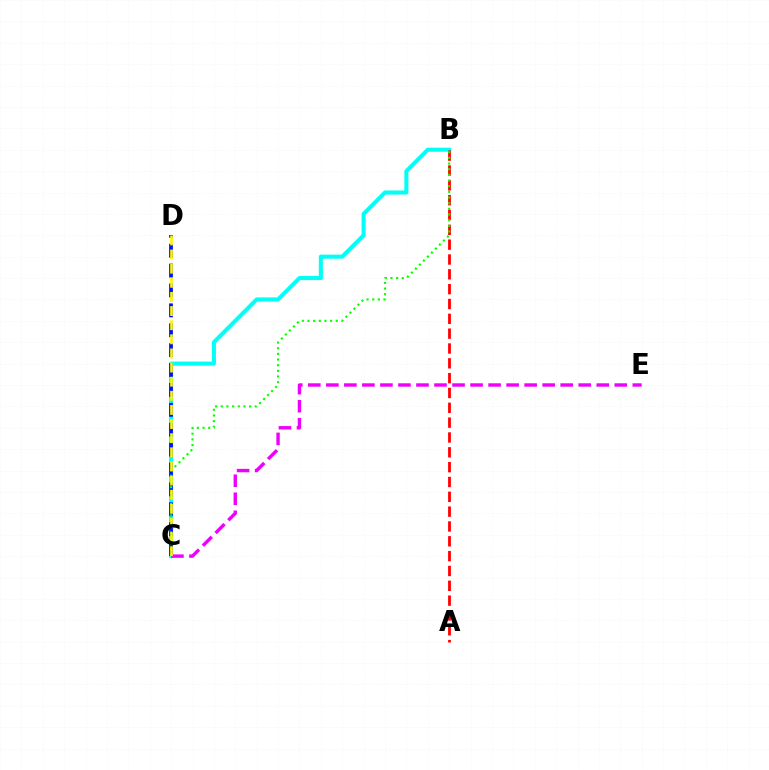{('B', 'C'): [{'color': '#00fff6', 'line_style': 'solid', 'thickness': 2.92}, {'color': '#08ff00', 'line_style': 'dotted', 'thickness': 1.54}], ('A', 'B'): [{'color': '#ff0000', 'line_style': 'dashed', 'thickness': 2.01}], ('C', 'D'): [{'color': '#0010ff', 'line_style': 'dashed', 'thickness': 2.7}, {'color': '#fcf500', 'line_style': 'dashed', 'thickness': 1.92}], ('C', 'E'): [{'color': '#ee00ff', 'line_style': 'dashed', 'thickness': 2.45}]}